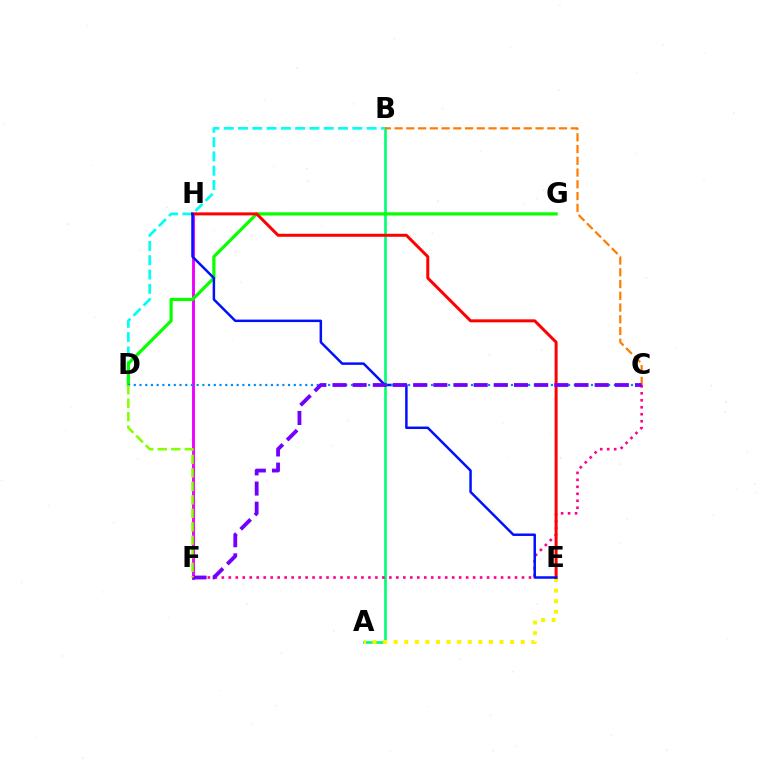{('A', 'B'): [{'color': '#00ff74', 'line_style': 'solid', 'thickness': 1.91}], ('B', 'D'): [{'color': '#00fff6', 'line_style': 'dashed', 'thickness': 1.94}], ('A', 'E'): [{'color': '#fcf500', 'line_style': 'dotted', 'thickness': 2.88}], ('F', 'H'): [{'color': '#ee00ff', 'line_style': 'solid', 'thickness': 2.09}], ('C', 'F'): [{'color': '#ff0094', 'line_style': 'dotted', 'thickness': 1.9}, {'color': '#7200ff', 'line_style': 'dashed', 'thickness': 2.74}], ('D', 'G'): [{'color': '#08ff00', 'line_style': 'solid', 'thickness': 2.29}], ('B', 'C'): [{'color': '#ff7c00', 'line_style': 'dashed', 'thickness': 1.6}], ('E', 'H'): [{'color': '#ff0000', 'line_style': 'solid', 'thickness': 2.15}, {'color': '#0010ff', 'line_style': 'solid', 'thickness': 1.79}], ('C', 'D'): [{'color': '#008cff', 'line_style': 'dotted', 'thickness': 1.55}], ('D', 'F'): [{'color': '#84ff00', 'line_style': 'dashed', 'thickness': 1.83}]}